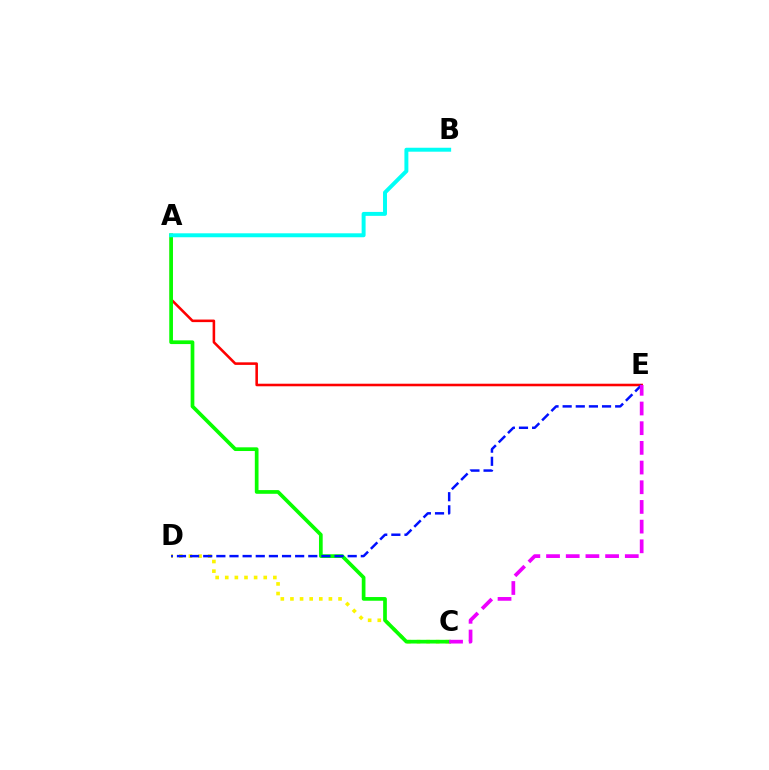{('C', 'D'): [{'color': '#fcf500', 'line_style': 'dotted', 'thickness': 2.61}], ('A', 'E'): [{'color': '#ff0000', 'line_style': 'solid', 'thickness': 1.85}], ('A', 'C'): [{'color': '#08ff00', 'line_style': 'solid', 'thickness': 2.67}], ('D', 'E'): [{'color': '#0010ff', 'line_style': 'dashed', 'thickness': 1.78}], ('A', 'B'): [{'color': '#00fff6', 'line_style': 'solid', 'thickness': 2.84}], ('C', 'E'): [{'color': '#ee00ff', 'line_style': 'dashed', 'thickness': 2.67}]}